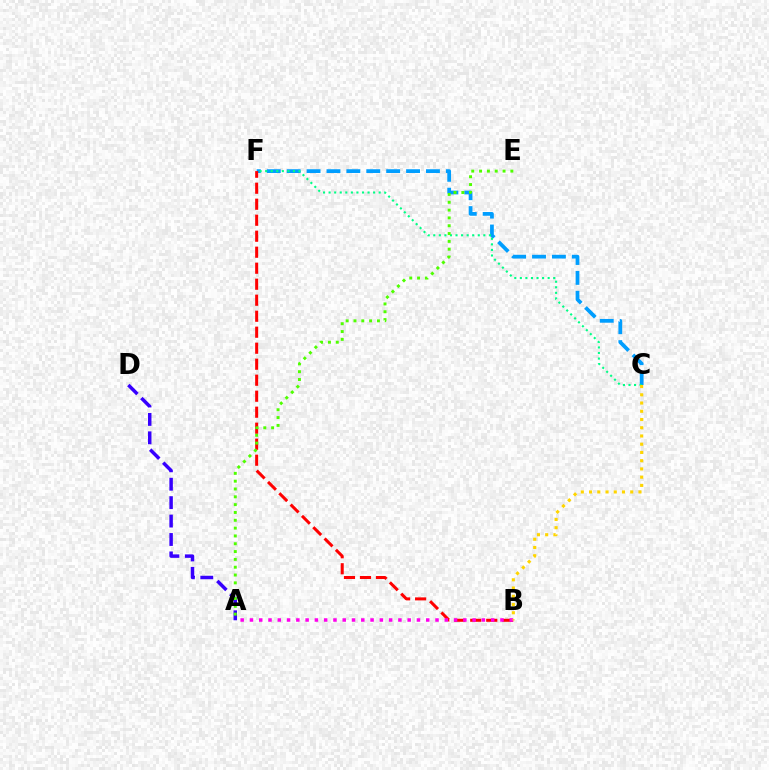{('C', 'F'): [{'color': '#009eff', 'line_style': 'dashed', 'thickness': 2.7}, {'color': '#00ff86', 'line_style': 'dotted', 'thickness': 1.51}], ('A', 'D'): [{'color': '#3700ff', 'line_style': 'dashed', 'thickness': 2.5}], ('B', 'F'): [{'color': '#ff0000', 'line_style': 'dashed', 'thickness': 2.17}], ('A', 'B'): [{'color': '#ff00ed', 'line_style': 'dotted', 'thickness': 2.52}], ('A', 'E'): [{'color': '#4fff00', 'line_style': 'dotted', 'thickness': 2.12}], ('B', 'C'): [{'color': '#ffd500', 'line_style': 'dotted', 'thickness': 2.24}]}